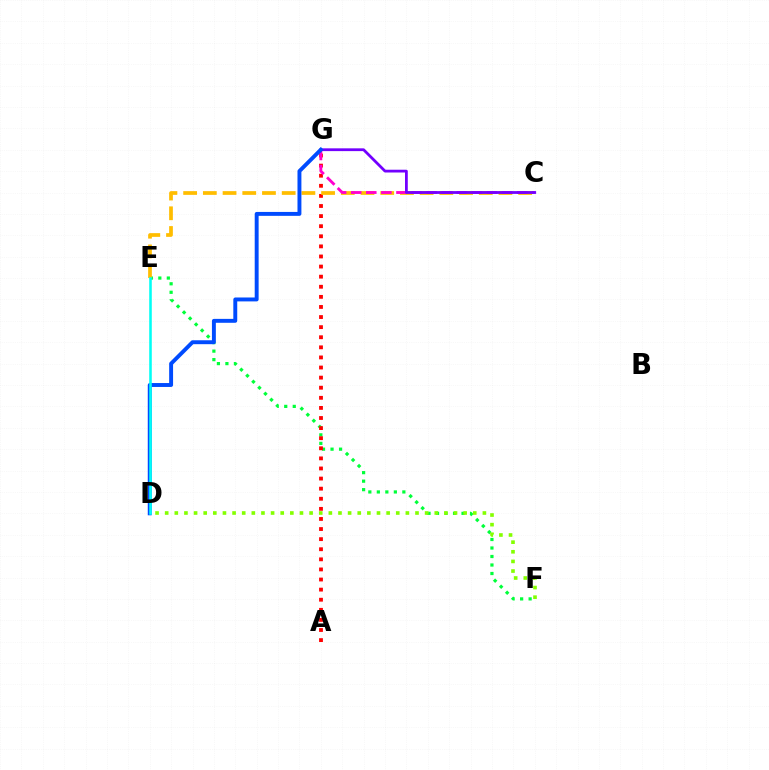{('E', 'F'): [{'color': '#00ff39', 'line_style': 'dotted', 'thickness': 2.31}], ('A', 'G'): [{'color': '#ff0000', 'line_style': 'dotted', 'thickness': 2.74}], ('C', 'E'): [{'color': '#ffbd00', 'line_style': 'dashed', 'thickness': 2.68}], ('C', 'G'): [{'color': '#ff00cf', 'line_style': 'dashed', 'thickness': 2.05}, {'color': '#7200ff', 'line_style': 'solid', 'thickness': 2.0}], ('D', 'G'): [{'color': '#004bff', 'line_style': 'solid', 'thickness': 2.82}], ('D', 'E'): [{'color': '#00fff6', 'line_style': 'solid', 'thickness': 1.85}], ('D', 'F'): [{'color': '#84ff00', 'line_style': 'dotted', 'thickness': 2.62}]}